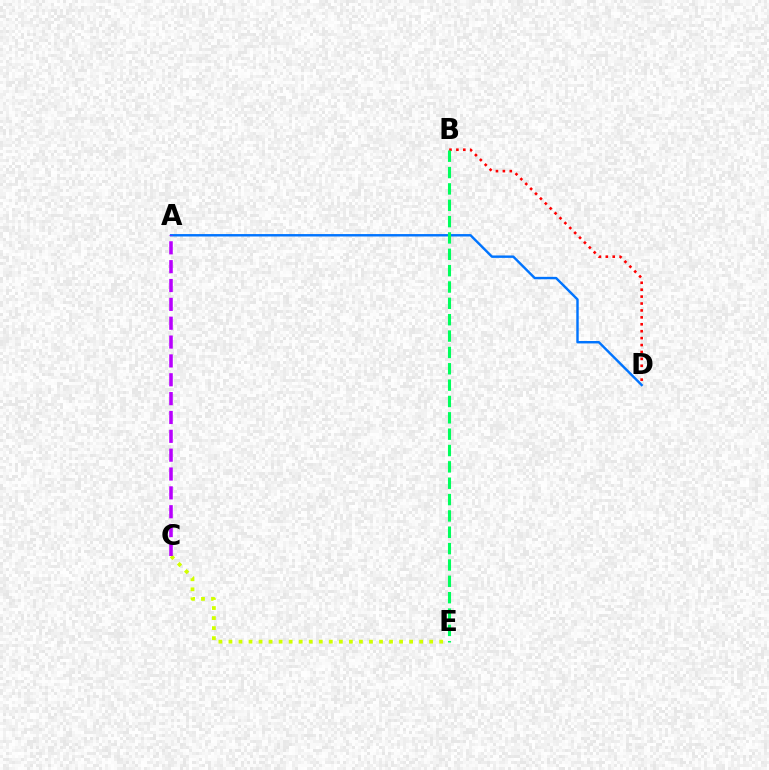{('A', 'D'): [{'color': '#0074ff', 'line_style': 'solid', 'thickness': 1.74}], ('B', 'D'): [{'color': '#ff0000', 'line_style': 'dotted', 'thickness': 1.88}], ('C', 'E'): [{'color': '#d1ff00', 'line_style': 'dotted', 'thickness': 2.73}], ('A', 'C'): [{'color': '#b900ff', 'line_style': 'dashed', 'thickness': 2.56}], ('B', 'E'): [{'color': '#00ff5c', 'line_style': 'dashed', 'thickness': 2.22}]}